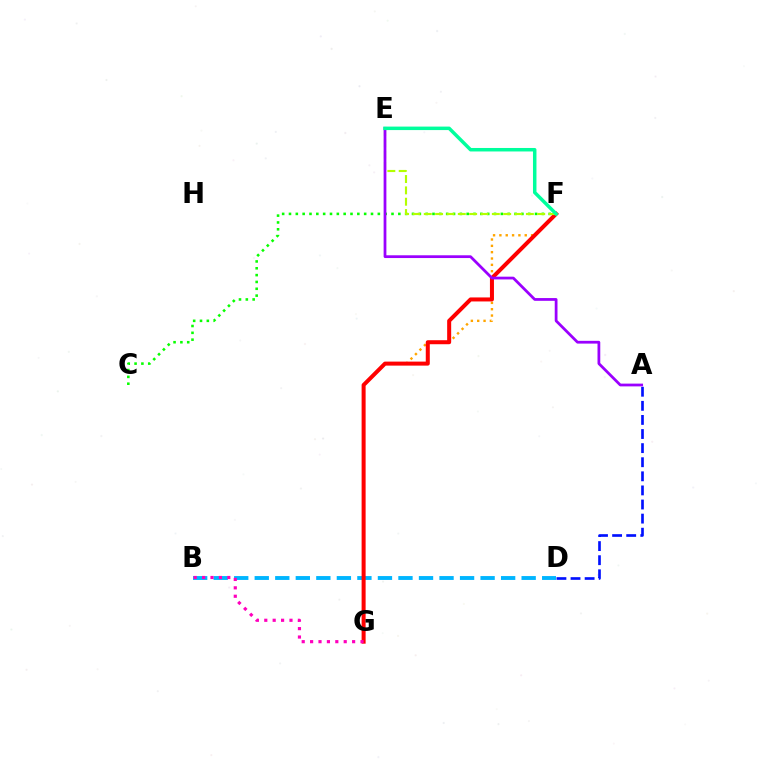{('B', 'D'): [{'color': '#00b5ff', 'line_style': 'dashed', 'thickness': 2.79}], ('A', 'D'): [{'color': '#0010ff', 'line_style': 'dashed', 'thickness': 1.92}], ('C', 'F'): [{'color': '#08ff00', 'line_style': 'dotted', 'thickness': 1.86}], ('F', 'G'): [{'color': '#ffa500', 'line_style': 'dotted', 'thickness': 1.72}, {'color': '#ff0000', 'line_style': 'solid', 'thickness': 2.89}], ('E', 'F'): [{'color': '#b3ff00', 'line_style': 'dashed', 'thickness': 1.54}, {'color': '#00ff9d', 'line_style': 'solid', 'thickness': 2.51}], ('A', 'E'): [{'color': '#9b00ff', 'line_style': 'solid', 'thickness': 1.99}], ('B', 'G'): [{'color': '#ff00bd', 'line_style': 'dotted', 'thickness': 2.28}]}